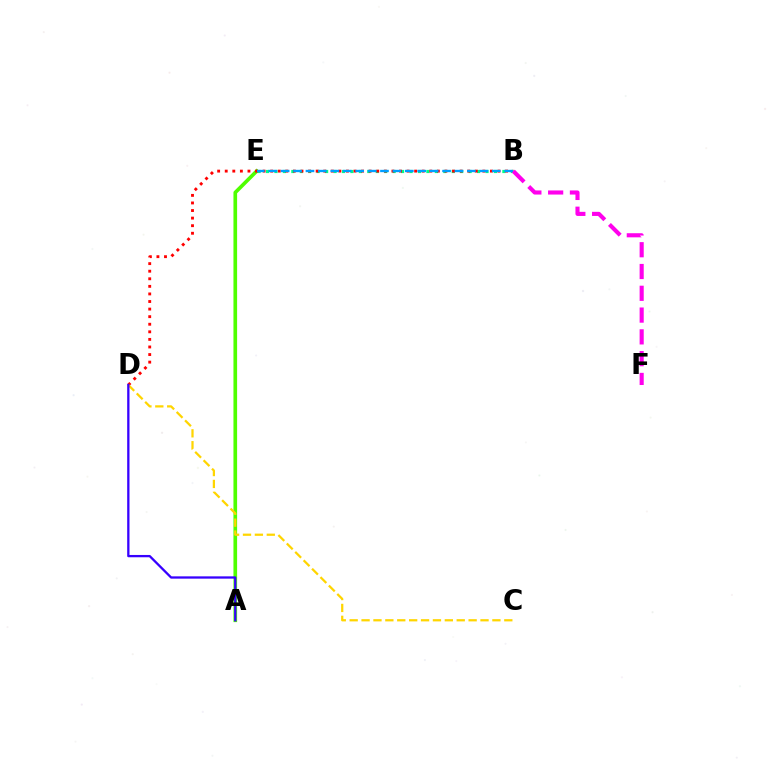{('A', 'E'): [{'color': '#4fff00', 'line_style': 'solid', 'thickness': 2.64}], ('B', 'E'): [{'color': '#00ff86', 'line_style': 'dotted', 'thickness': 2.29}, {'color': '#009eff', 'line_style': 'dashed', 'thickness': 1.69}], ('B', 'D'): [{'color': '#ff0000', 'line_style': 'dotted', 'thickness': 2.06}], ('C', 'D'): [{'color': '#ffd500', 'line_style': 'dashed', 'thickness': 1.62}], ('A', 'D'): [{'color': '#3700ff', 'line_style': 'solid', 'thickness': 1.65}], ('B', 'F'): [{'color': '#ff00ed', 'line_style': 'dashed', 'thickness': 2.96}]}